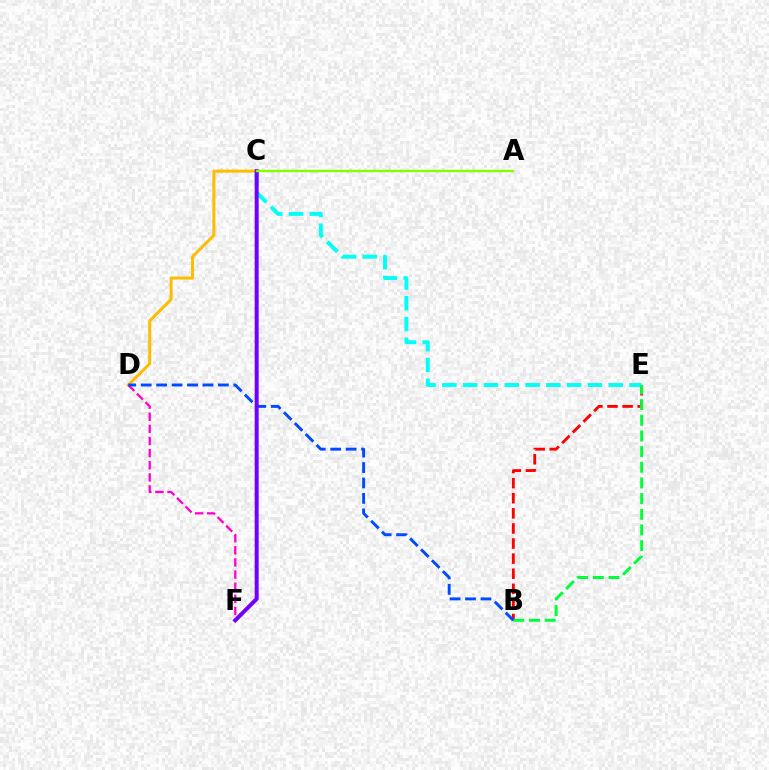{('B', 'E'): [{'color': '#ff0000', 'line_style': 'dashed', 'thickness': 2.05}, {'color': '#00ff39', 'line_style': 'dashed', 'thickness': 2.13}], ('C', 'D'): [{'color': '#ffbd00', 'line_style': 'solid', 'thickness': 2.15}], ('C', 'E'): [{'color': '#00fff6', 'line_style': 'dashed', 'thickness': 2.82}], ('D', 'F'): [{'color': '#ff00cf', 'line_style': 'dashed', 'thickness': 1.65}], ('B', 'D'): [{'color': '#004bff', 'line_style': 'dashed', 'thickness': 2.1}], ('C', 'F'): [{'color': '#7200ff', 'line_style': 'solid', 'thickness': 2.88}], ('A', 'C'): [{'color': '#84ff00', 'line_style': 'solid', 'thickness': 1.71}]}